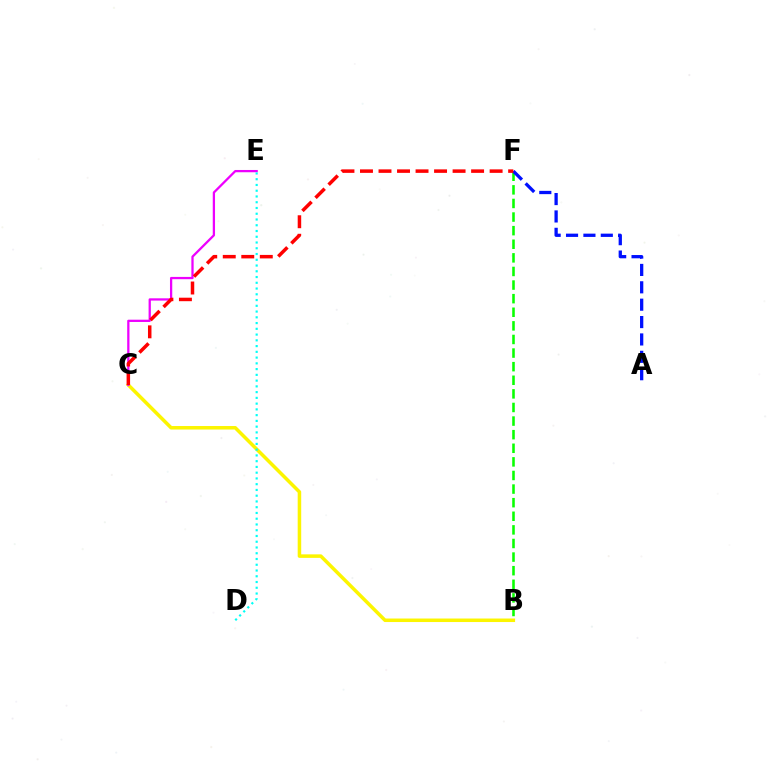{('B', 'F'): [{'color': '#08ff00', 'line_style': 'dashed', 'thickness': 1.85}], ('A', 'F'): [{'color': '#0010ff', 'line_style': 'dashed', 'thickness': 2.36}], ('B', 'C'): [{'color': '#fcf500', 'line_style': 'solid', 'thickness': 2.53}], ('C', 'E'): [{'color': '#ee00ff', 'line_style': 'solid', 'thickness': 1.64}], ('C', 'F'): [{'color': '#ff0000', 'line_style': 'dashed', 'thickness': 2.52}], ('D', 'E'): [{'color': '#00fff6', 'line_style': 'dotted', 'thickness': 1.56}]}